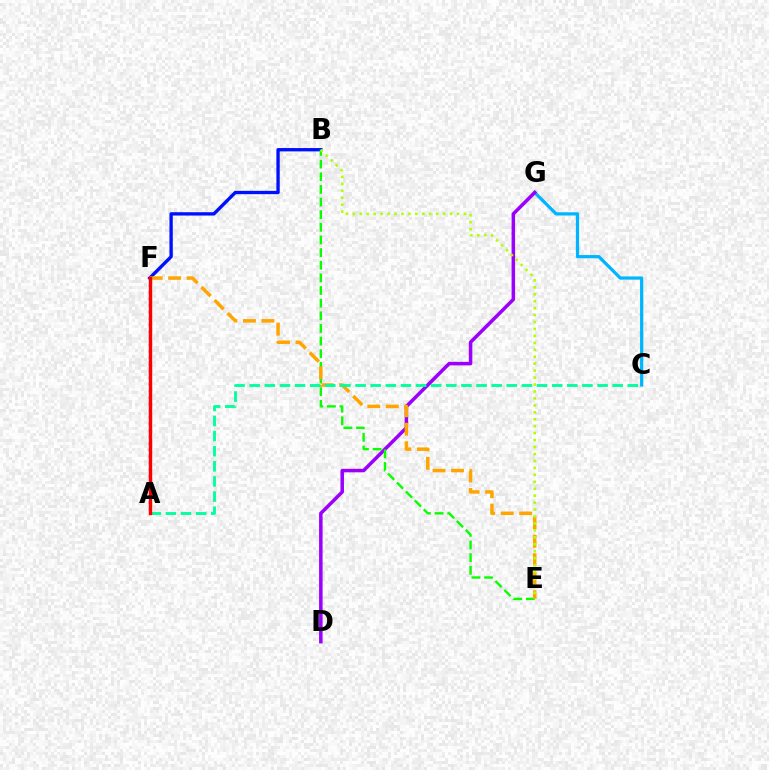{('C', 'G'): [{'color': '#00b5ff', 'line_style': 'solid', 'thickness': 2.33}], ('D', 'G'): [{'color': '#9b00ff', 'line_style': 'solid', 'thickness': 2.53}], ('B', 'F'): [{'color': '#0010ff', 'line_style': 'solid', 'thickness': 2.4}], ('B', 'E'): [{'color': '#08ff00', 'line_style': 'dashed', 'thickness': 1.72}, {'color': '#b3ff00', 'line_style': 'dotted', 'thickness': 1.89}], ('E', 'F'): [{'color': '#ffa500', 'line_style': 'dashed', 'thickness': 2.51}], ('A', 'F'): [{'color': '#ff00bd', 'line_style': 'dotted', 'thickness': 1.79}, {'color': '#ff0000', 'line_style': 'solid', 'thickness': 2.46}], ('A', 'C'): [{'color': '#00ff9d', 'line_style': 'dashed', 'thickness': 2.05}]}